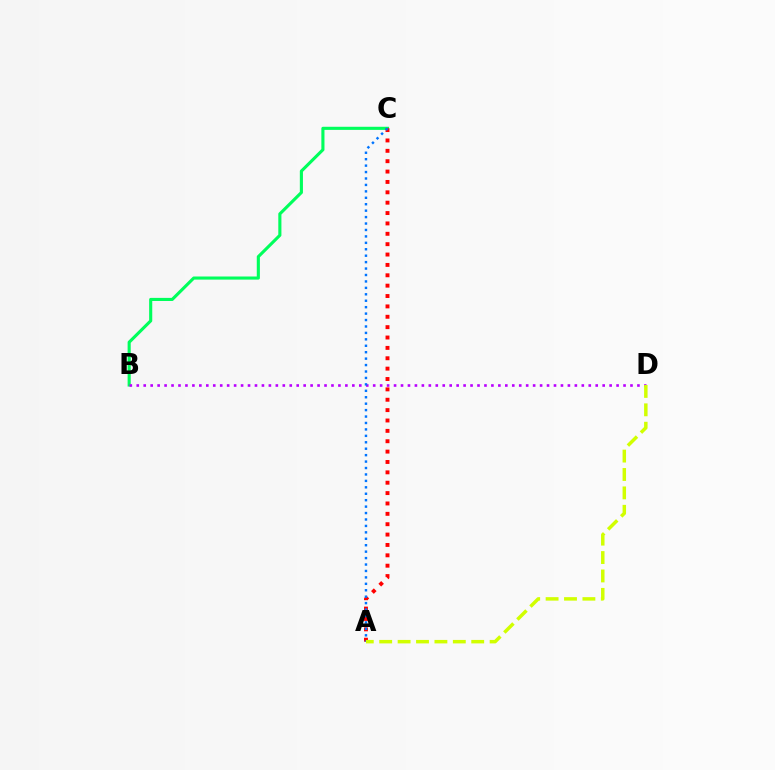{('B', 'C'): [{'color': '#00ff5c', 'line_style': 'solid', 'thickness': 2.24}], ('A', 'C'): [{'color': '#ff0000', 'line_style': 'dotted', 'thickness': 2.82}, {'color': '#0074ff', 'line_style': 'dotted', 'thickness': 1.75}], ('B', 'D'): [{'color': '#b900ff', 'line_style': 'dotted', 'thickness': 1.89}], ('A', 'D'): [{'color': '#d1ff00', 'line_style': 'dashed', 'thickness': 2.5}]}